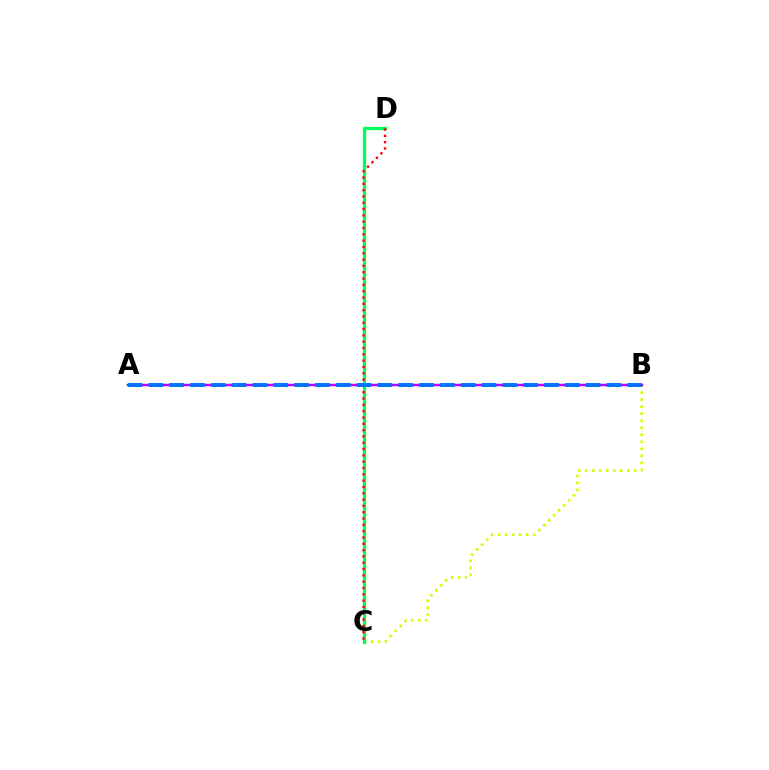{('B', 'C'): [{'color': '#d1ff00', 'line_style': 'dotted', 'thickness': 1.91}], ('A', 'B'): [{'color': '#b900ff', 'line_style': 'solid', 'thickness': 1.77}, {'color': '#0074ff', 'line_style': 'dashed', 'thickness': 2.83}], ('C', 'D'): [{'color': '#00ff5c', 'line_style': 'solid', 'thickness': 2.36}, {'color': '#ff0000', 'line_style': 'dotted', 'thickness': 1.72}]}